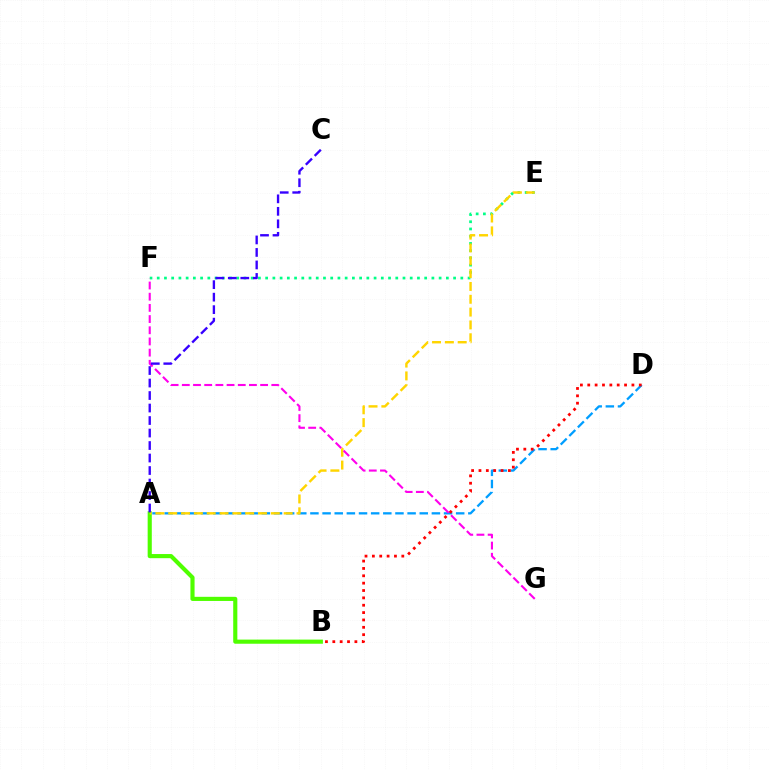{('E', 'F'): [{'color': '#00ff86', 'line_style': 'dotted', 'thickness': 1.96}], ('A', 'B'): [{'color': '#4fff00', 'line_style': 'solid', 'thickness': 2.98}], ('A', 'D'): [{'color': '#009eff', 'line_style': 'dashed', 'thickness': 1.65}], ('B', 'D'): [{'color': '#ff0000', 'line_style': 'dotted', 'thickness': 2.0}], ('A', 'E'): [{'color': '#ffd500', 'line_style': 'dashed', 'thickness': 1.74}], ('F', 'G'): [{'color': '#ff00ed', 'line_style': 'dashed', 'thickness': 1.52}], ('A', 'C'): [{'color': '#3700ff', 'line_style': 'dashed', 'thickness': 1.7}]}